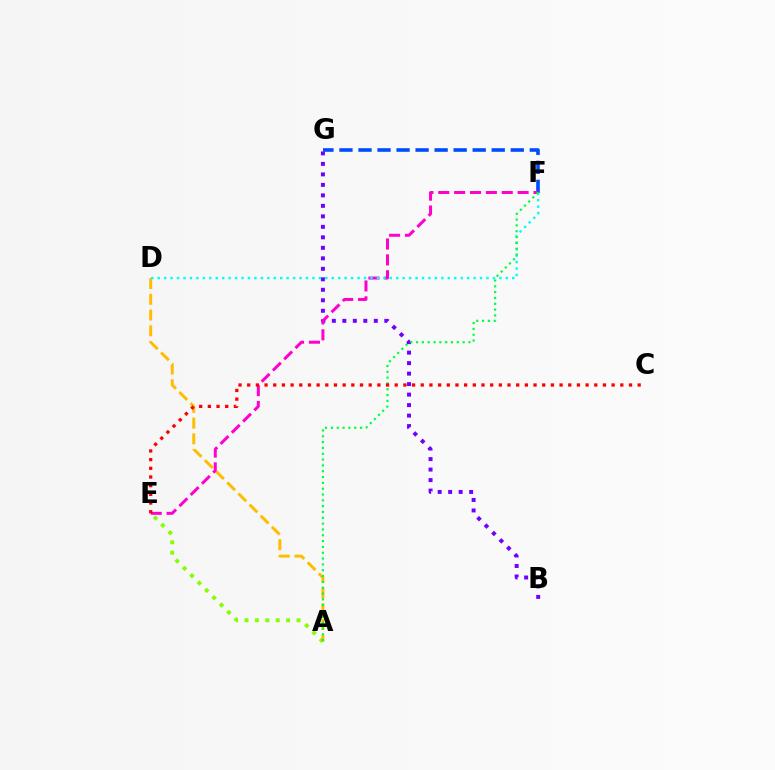{('B', 'G'): [{'color': '#7200ff', 'line_style': 'dotted', 'thickness': 2.85}], ('F', 'G'): [{'color': '#004bff', 'line_style': 'dashed', 'thickness': 2.59}], ('A', 'E'): [{'color': '#84ff00', 'line_style': 'dotted', 'thickness': 2.83}], ('A', 'D'): [{'color': '#ffbd00', 'line_style': 'dashed', 'thickness': 2.14}], ('E', 'F'): [{'color': '#ff00cf', 'line_style': 'dashed', 'thickness': 2.16}], ('D', 'F'): [{'color': '#00fff6', 'line_style': 'dotted', 'thickness': 1.75}], ('A', 'F'): [{'color': '#00ff39', 'line_style': 'dotted', 'thickness': 1.58}], ('C', 'E'): [{'color': '#ff0000', 'line_style': 'dotted', 'thickness': 2.36}]}